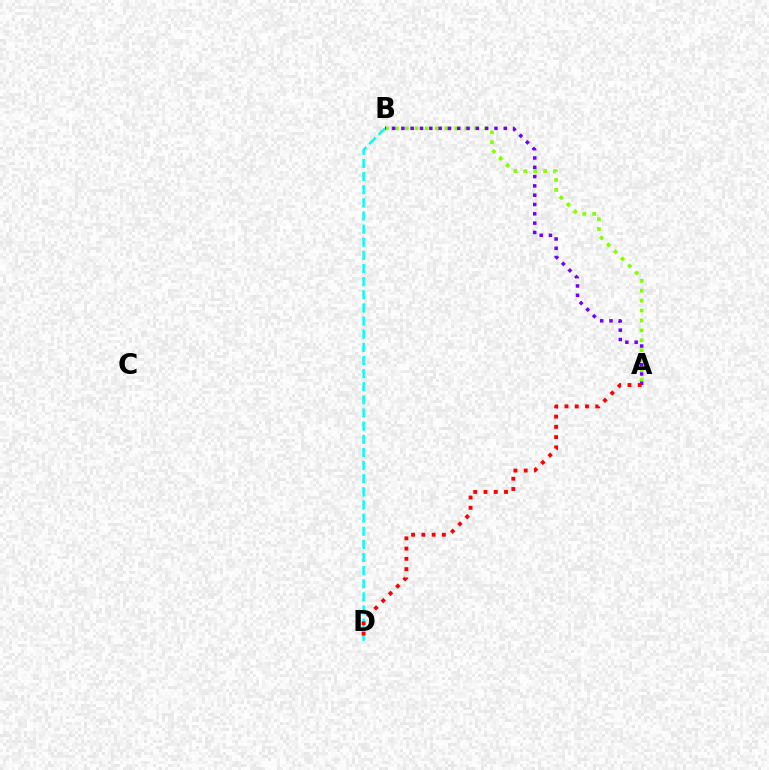{('A', 'B'): [{'color': '#84ff00', 'line_style': 'dotted', 'thickness': 2.7}, {'color': '#7200ff', 'line_style': 'dotted', 'thickness': 2.53}], ('B', 'D'): [{'color': '#00fff6', 'line_style': 'dashed', 'thickness': 1.78}], ('A', 'D'): [{'color': '#ff0000', 'line_style': 'dotted', 'thickness': 2.79}]}